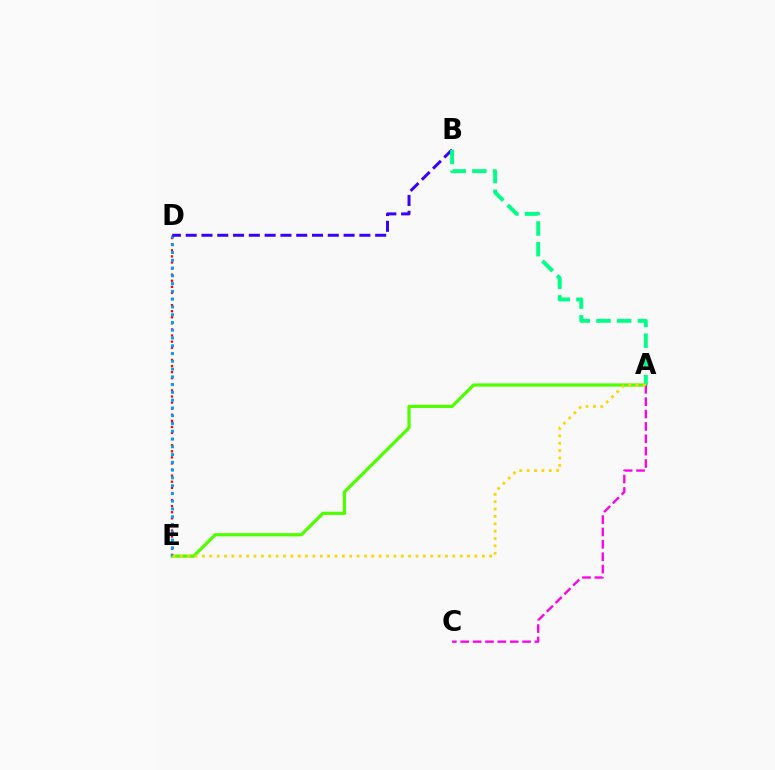{('D', 'E'): [{'color': '#ff0000', 'line_style': 'dotted', 'thickness': 1.66}, {'color': '#009eff', 'line_style': 'dotted', 'thickness': 2.11}], ('A', 'E'): [{'color': '#4fff00', 'line_style': 'solid', 'thickness': 2.31}, {'color': '#ffd500', 'line_style': 'dotted', 'thickness': 2.0}], ('B', 'D'): [{'color': '#3700ff', 'line_style': 'dashed', 'thickness': 2.15}], ('A', 'B'): [{'color': '#00ff86', 'line_style': 'dashed', 'thickness': 2.82}], ('A', 'C'): [{'color': '#ff00ed', 'line_style': 'dashed', 'thickness': 1.68}]}